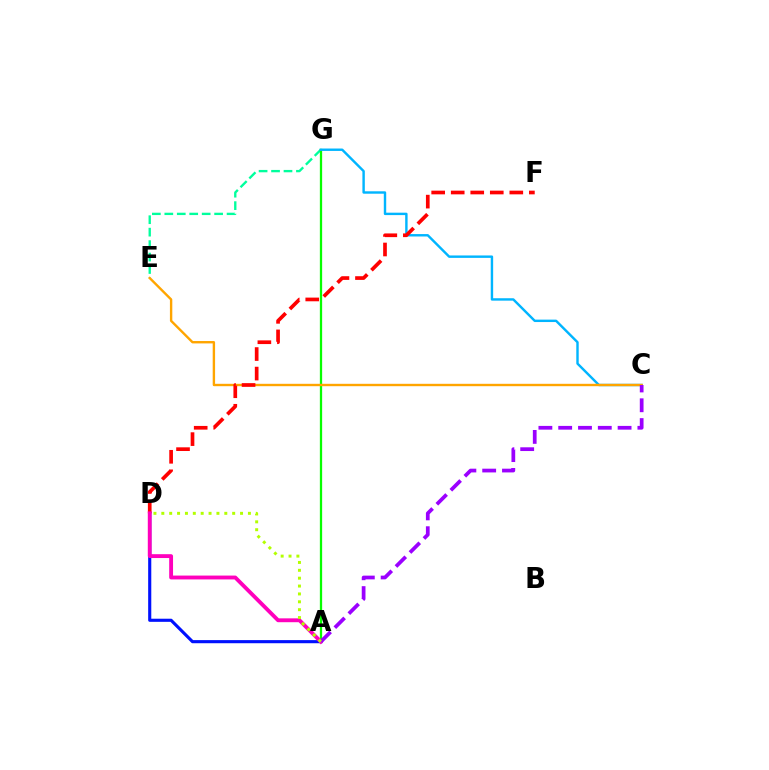{('A', 'D'): [{'color': '#0010ff', 'line_style': 'solid', 'thickness': 2.24}, {'color': '#ff00bd', 'line_style': 'solid', 'thickness': 2.78}, {'color': '#b3ff00', 'line_style': 'dotted', 'thickness': 2.14}], ('E', 'G'): [{'color': '#00ff9d', 'line_style': 'dashed', 'thickness': 1.69}], ('A', 'G'): [{'color': '#08ff00', 'line_style': 'solid', 'thickness': 1.64}], ('C', 'G'): [{'color': '#00b5ff', 'line_style': 'solid', 'thickness': 1.74}], ('C', 'E'): [{'color': '#ffa500', 'line_style': 'solid', 'thickness': 1.72}], ('D', 'F'): [{'color': '#ff0000', 'line_style': 'dashed', 'thickness': 2.65}], ('A', 'C'): [{'color': '#9b00ff', 'line_style': 'dashed', 'thickness': 2.69}]}